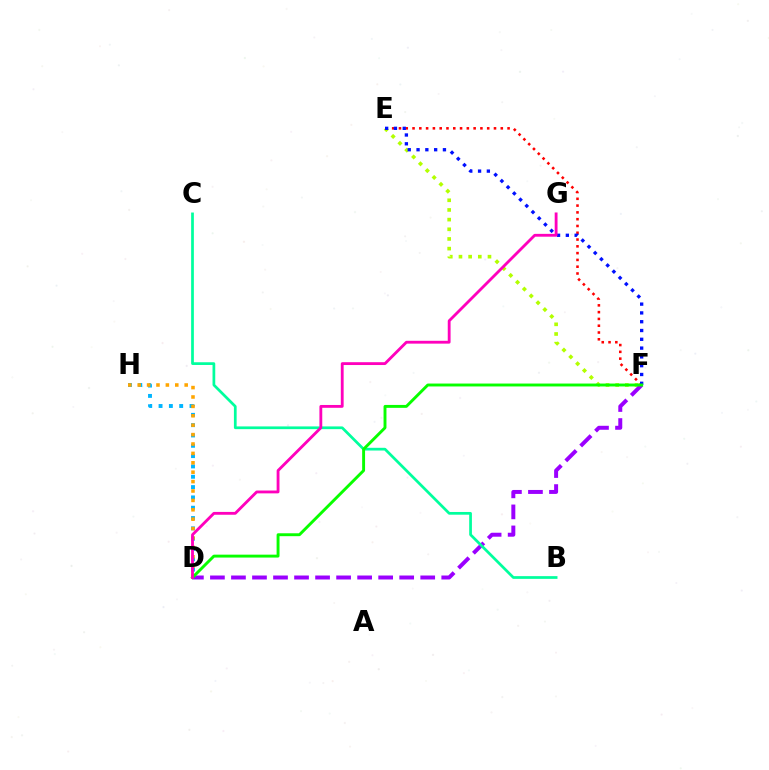{('D', 'H'): [{'color': '#00b5ff', 'line_style': 'dotted', 'thickness': 2.8}, {'color': '#ffa500', 'line_style': 'dotted', 'thickness': 2.55}], ('E', 'F'): [{'color': '#b3ff00', 'line_style': 'dotted', 'thickness': 2.63}, {'color': '#ff0000', 'line_style': 'dotted', 'thickness': 1.84}, {'color': '#0010ff', 'line_style': 'dotted', 'thickness': 2.39}], ('D', 'F'): [{'color': '#9b00ff', 'line_style': 'dashed', 'thickness': 2.86}, {'color': '#08ff00', 'line_style': 'solid', 'thickness': 2.09}], ('B', 'C'): [{'color': '#00ff9d', 'line_style': 'solid', 'thickness': 1.96}], ('D', 'G'): [{'color': '#ff00bd', 'line_style': 'solid', 'thickness': 2.04}]}